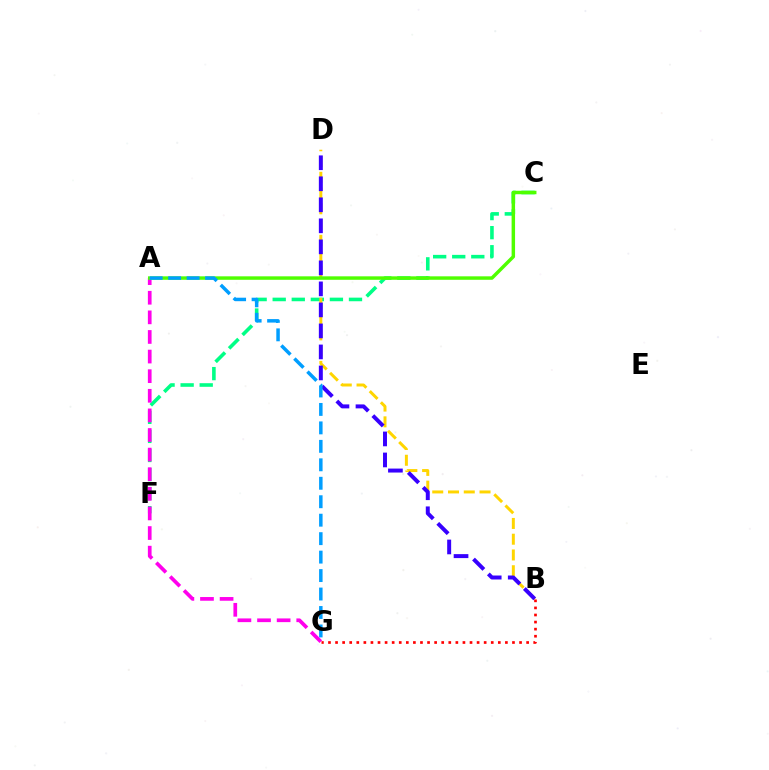{('C', 'F'): [{'color': '#00ff86', 'line_style': 'dashed', 'thickness': 2.59}], ('B', 'D'): [{'color': '#ffd500', 'line_style': 'dashed', 'thickness': 2.14}, {'color': '#3700ff', 'line_style': 'dashed', 'thickness': 2.86}], ('A', 'G'): [{'color': '#ff00ed', 'line_style': 'dashed', 'thickness': 2.66}, {'color': '#009eff', 'line_style': 'dashed', 'thickness': 2.51}], ('A', 'C'): [{'color': '#4fff00', 'line_style': 'solid', 'thickness': 2.5}], ('B', 'G'): [{'color': '#ff0000', 'line_style': 'dotted', 'thickness': 1.92}]}